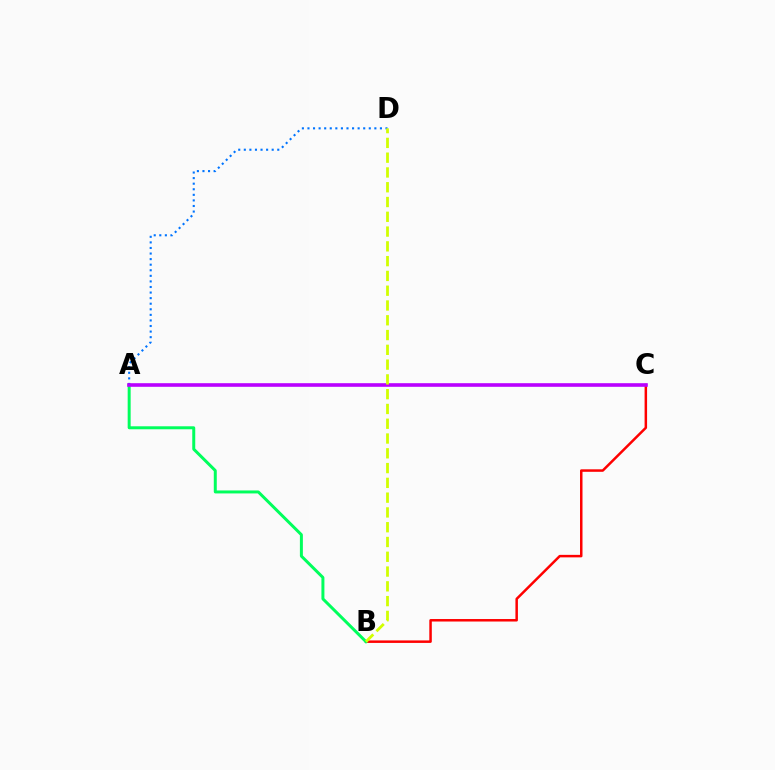{('B', 'C'): [{'color': '#ff0000', 'line_style': 'solid', 'thickness': 1.8}], ('A', 'B'): [{'color': '#00ff5c', 'line_style': 'solid', 'thickness': 2.15}], ('A', 'D'): [{'color': '#0074ff', 'line_style': 'dotted', 'thickness': 1.51}], ('A', 'C'): [{'color': '#b900ff', 'line_style': 'solid', 'thickness': 2.6}], ('B', 'D'): [{'color': '#d1ff00', 'line_style': 'dashed', 'thickness': 2.01}]}